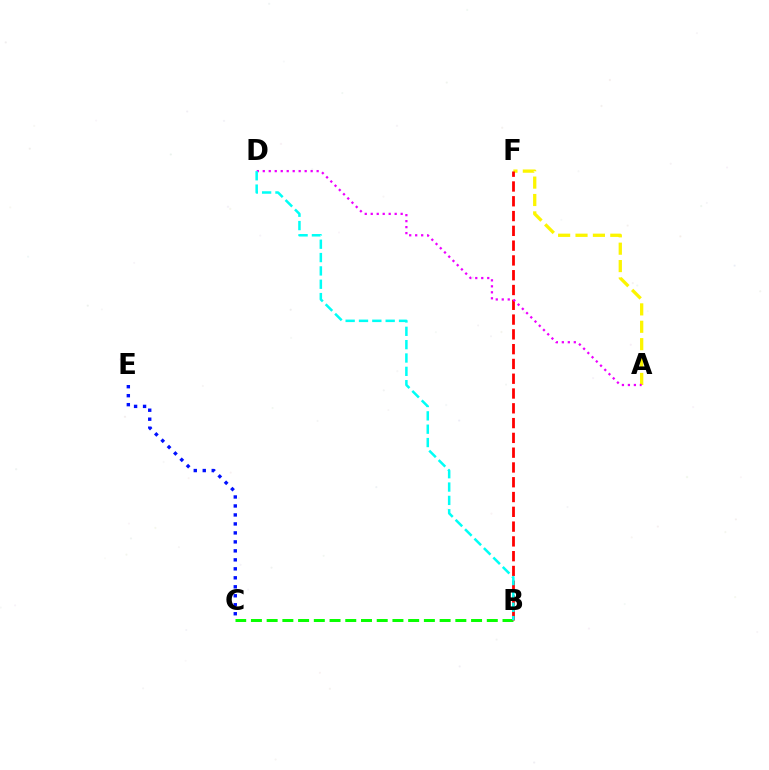{('C', 'E'): [{'color': '#0010ff', 'line_style': 'dotted', 'thickness': 2.44}], ('A', 'F'): [{'color': '#fcf500', 'line_style': 'dashed', 'thickness': 2.36}], ('B', 'C'): [{'color': '#08ff00', 'line_style': 'dashed', 'thickness': 2.14}], ('B', 'F'): [{'color': '#ff0000', 'line_style': 'dashed', 'thickness': 2.01}], ('A', 'D'): [{'color': '#ee00ff', 'line_style': 'dotted', 'thickness': 1.63}], ('B', 'D'): [{'color': '#00fff6', 'line_style': 'dashed', 'thickness': 1.81}]}